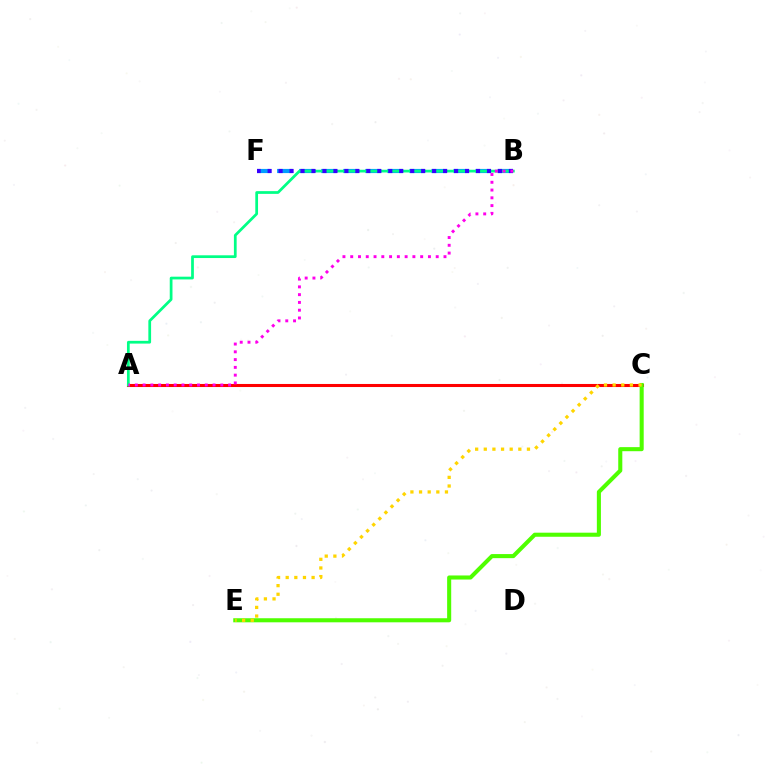{('B', 'F'): [{'color': '#009eff', 'line_style': 'dashed', 'thickness': 3.0}, {'color': '#3700ff', 'line_style': 'dotted', 'thickness': 2.98}], ('A', 'C'): [{'color': '#ff0000', 'line_style': 'solid', 'thickness': 2.21}], ('C', 'E'): [{'color': '#4fff00', 'line_style': 'solid', 'thickness': 2.93}, {'color': '#ffd500', 'line_style': 'dotted', 'thickness': 2.35}], ('A', 'B'): [{'color': '#00ff86', 'line_style': 'solid', 'thickness': 1.97}, {'color': '#ff00ed', 'line_style': 'dotted', 'thickness': 2.11}]}